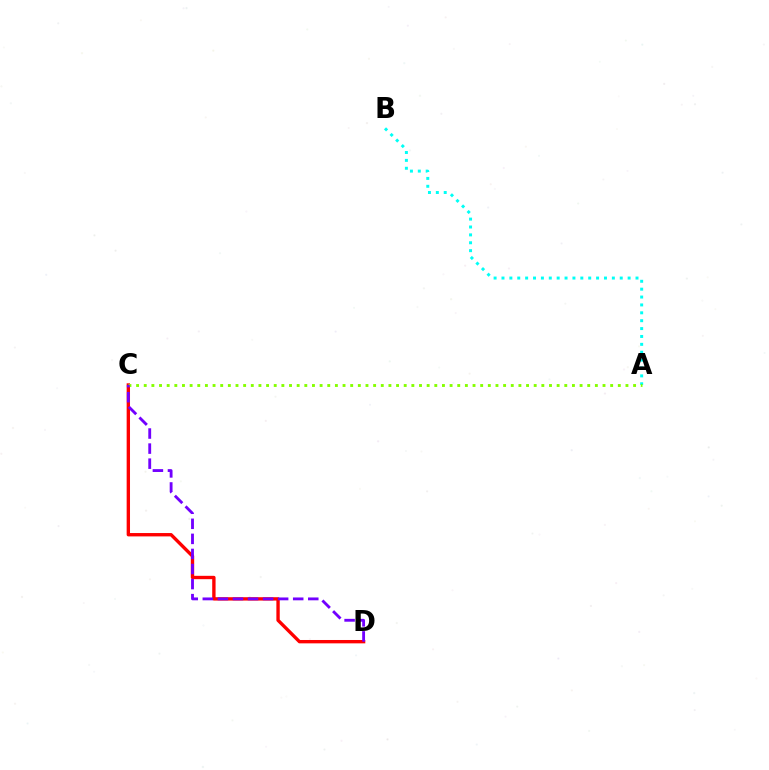{('A', 'B'): [{'color': '#00fff6', 'line_style': 'dotted', 'thickness': 2.14}], ('C', 'D'): [{'color': '#ff0000', 'line_style': 'solid', 'thickness': 2.42}, {'color': '#7200ff', 'line_style': 'dashed', 'thickness': 2.05}], ('A', 'C'): [{'color': '#84ff00', 'line_style': 'dotted', 'thickness': 2.08}]}